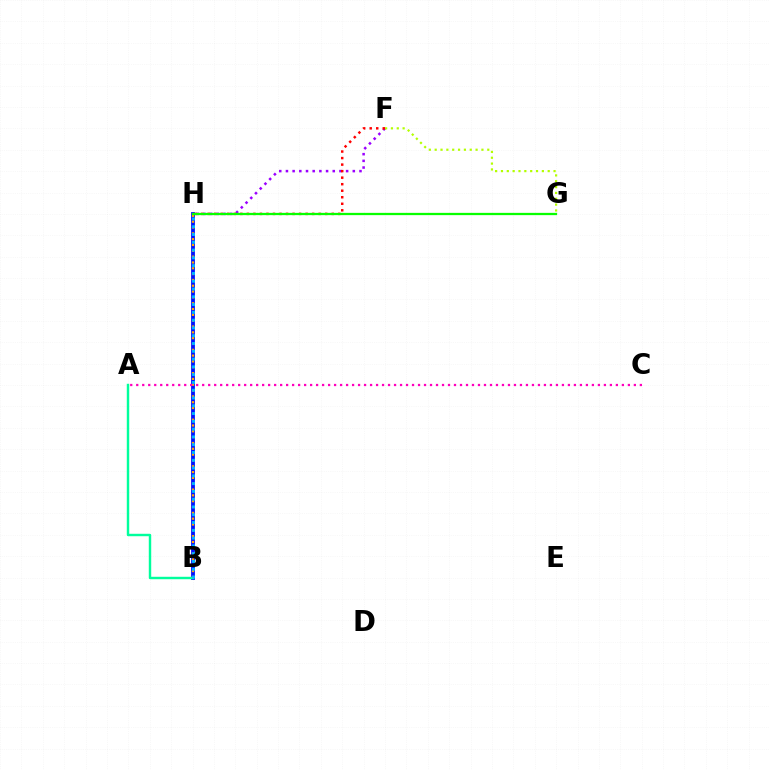{('B', 'H'): [{'color': '#0010ff', 'line_style': 'solid', 'thickness': 2.73}, {'color': '#ffa500', 'line_style': 'dotted', 'thickness': 1.58}, {'color': '#00b5ff', 'line_style': 'dotted', 'thickness': 2.12}], ('A', 'B'): [{'color': '#00ff9d', 'line_style': 'solid', 'thickness': 1.75}], ('F', 'H'): [{'color': '#9b00ff', 'line_style': 'dotted', 'thickness': 1.82}, {'color': '#ff0000', 'line_style': 'dotted', 'thickness': 1.77}], ('A', 'C'): [{'color': '#ff00bd', 'line_style': 'dotted', 'thickness': 1.63}], ('F', 'G'): [{'color': '#b3ff00', 'line_style': 'dotted', 'thickness': 1.59}], ('G', 'H'): [{'color': '#08ff00', 'line_style': 'solid', 'thickness': 1.63}]}